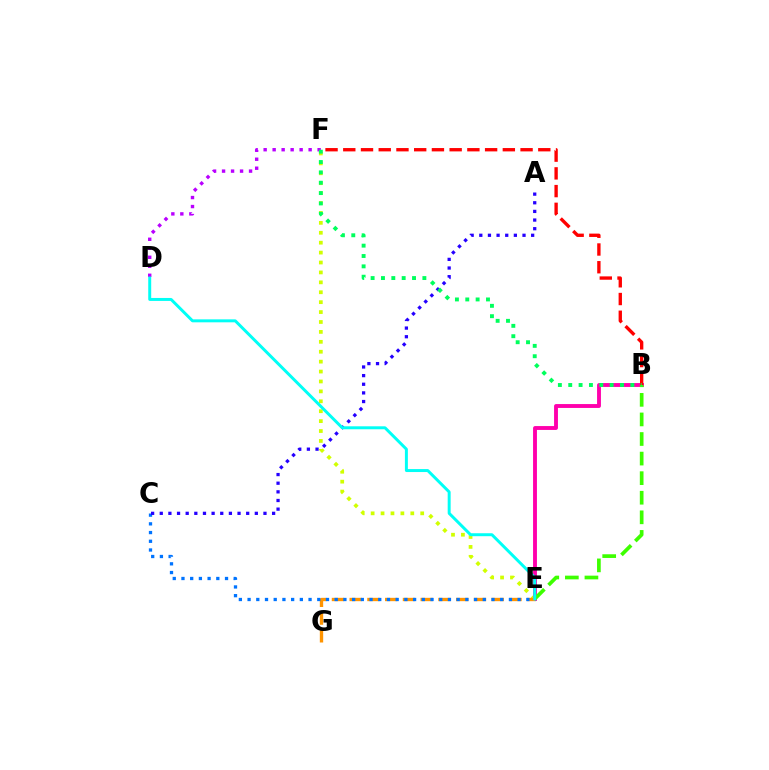{('E', 'F'): [{'color': '#d1ff00', 'line_style': 'dotted', 'thickness': 2.69}], ('B', 'E'): [{'color': '#ff00ac', 'line_style': 'solid', 'thickness': 2.79}, {'color': '#3dff00', 'line_style': 'dashed', 'thickness': 2.66}], ('E', 'G'): [{'color': '#ff9400', 'line_style': 'dashed', 'thickness': 2.41}], ('C', 'E'): [{'color': '#0074ff', 'line_style': 'dotted', 'thickness': 2.37}], ('D', 'F'): [{'color': '#b900ff', 'line_style': 'dotted', 'thickness': 2.44}], ('B', 'F'): [{'color': '#ff0000', 'line_style': 'dashed', 'thickness': 2.41}, {'color': '#00ff5c', 'line_style': 'dotted', 'thickness': 2.81}], ('A', 'C'): [{'color': '#2500ff', 'line_style': 'dotted', 'thickness': 2.35}], ('D', 'E'): [{'color': '#00fff6', 'line_style': 'solid', 'thickness': 2.13}]}